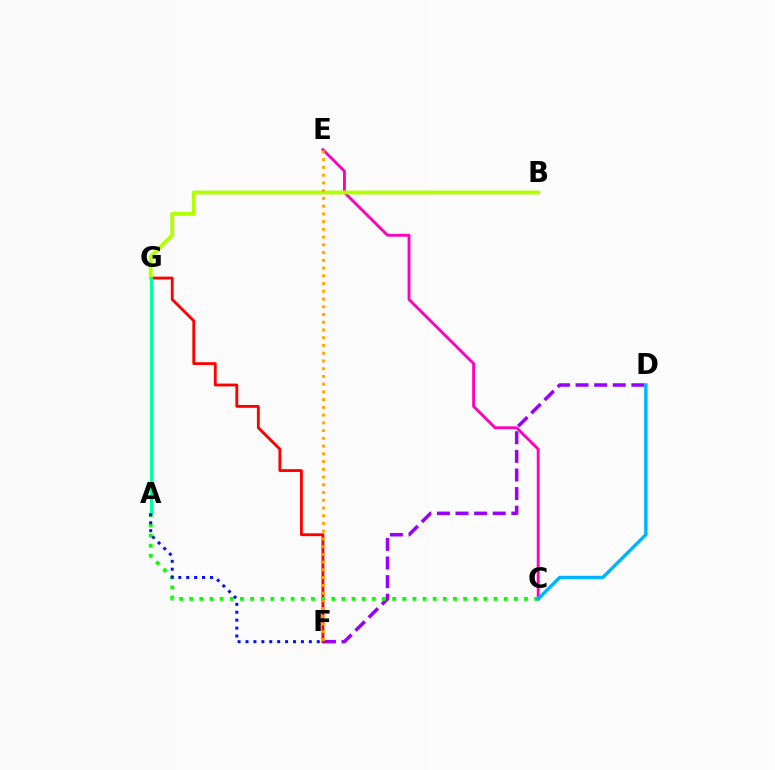{('F', 'G'): [{'color': '#ff0000', 'line_style': 'solid', 'thickness': 2.04}], ('C', 'E'): [{'color': '#ff00bd', 'line_style': 'solid', 'thickness': 2.06}], ('D', 'F'): [{'color': '#9b00ff', 'line_style': 'dashed', 'thickness': 2.53}], ('B', 'G'): [{'color': '#b3ff00', 'line_style': 'solid', 'thickness': 2.78}], ('A', 'G'): [{'color': '#00ff9d', 'line_style': 'solid', 'thickness': 2.14}], ('A', 'C'): [{'color': '#08ff00', 'line_style': 'dotted', 'thickness': 2.76}], ('E', 'F'): [{'color': '#ffa500', 'line_style': 'dotted', 'thickness': 2.1}], ('A', 'F'): [{'color': '#0010ff', 'line_style': 'dotted', 'thickness': 2.15}], ('C', 'D'): [{'color': '#00b5ff', 'line_style': 'solid', 'thickness': 2.47}]}